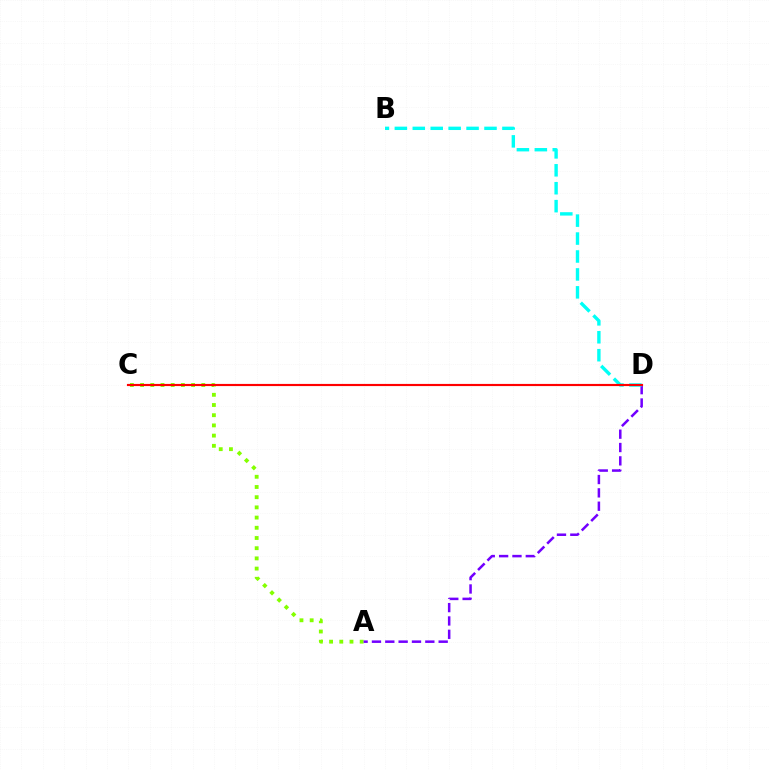{('A', 'C'): [{'color': '#84ff00', 'line_style': 'dotted', 'thickness': 2.77}], ('A', 'D'): [{'color': '#7200ff', 'line_style': 'dashed', 'thickness': 1.81}], ('B', 'D'): [{'color': '#00fff6', 'line_style': 'dashed', 'thickness': 2.44}], ('C', 'D'): [{'color': '#ff0000', 'line_style': 'solid', 'thickness': 1.56}]}